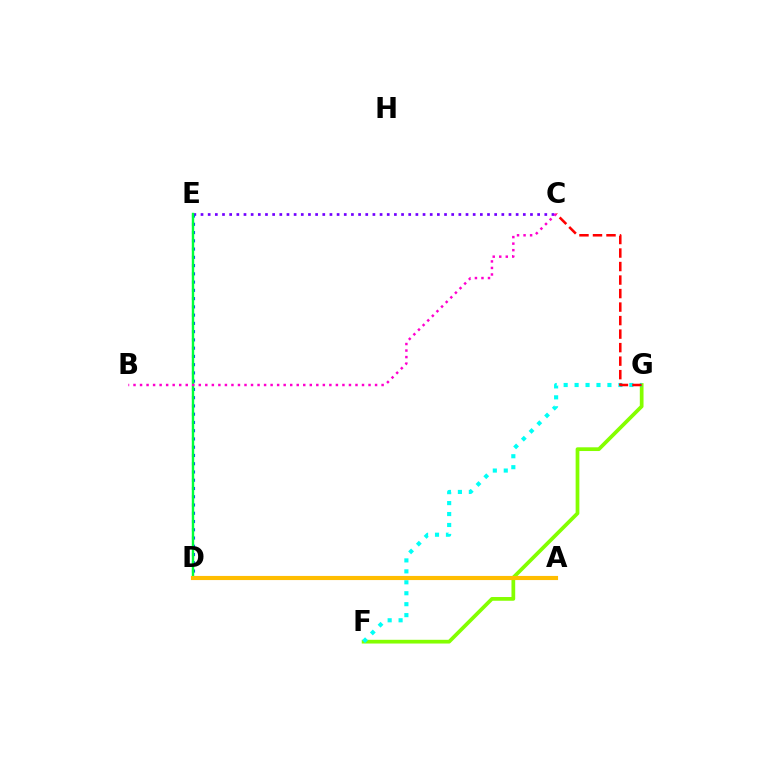{('F', 'G'): [{'color': '#84ff00', 'line_style': 'solid', 'thickness': 2.69}, {'color': '#00fff6', 'line_style': 'dotted', 'thickness': 2.97}], ('C', 'G'): [{'color': '#ff0000', 'line_style': 'dashed', 'thickness': 1.84}], ('C', 'E'): [{'color': '#7200ff', 'line_style': 'dotted', 'thickness': 1.95}], ('D', 'E'): [{'color': '#004bff', 'line_style': 'dotted', 'thickness': 2.24}, {'color': '#00ff39', 'line_style': 'solid', 'thickness': 1.74}], ('A', 'D'): [{'color': '#ffbd00', 'line_style': 'solid', 'thickness': 2.97}], ('B', 'C'): [{'color': '#ff00cf', 'line_style': 'dotted', 'thickness': 1.77}]}